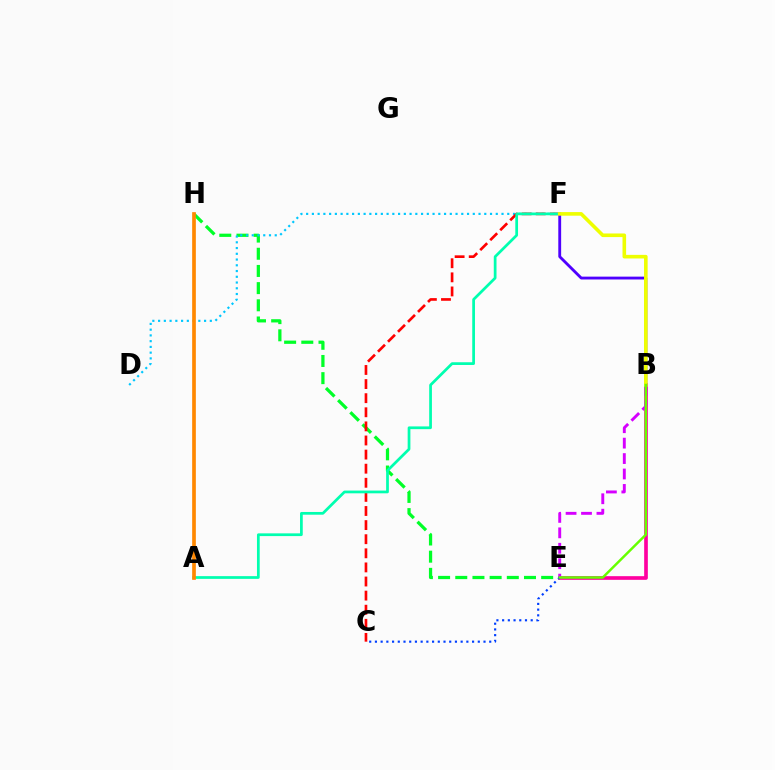{('B', 'E'): [{'color': '#ff00a0', 'line_style': 'solid', 'thickness': 2.65}, {'color': '#d600ff', 'line_style': 'dashed', 'thickness': 2.1}, {'color': '#66ff00', 'line_style': 'solid', 'thickness': 1.77}], ('E', 'H'): [{'color': '#00ff27', 'line_style': 'dashed', 'thickness': 2.33}], ('D', 'F'): [{'color': '#00c7ff', 'line_style': 'dotted', 'thickness': 1.56}], ('C', 'F'): [{'color': '#ff0000', 'line_style': 'dashed', 'thickness': 1.92}], ('C', 'E'): [{'color': '#003fff', 'line_style': 'dotted', 'thickness': 1.55}], ('A', 'F'): [{'color': '#00ffaf', 'line_style': 'solid', 'thickness': 1.97}], ('B', 'F'): [{'color': '#4f00ff', 'line_style': 'solid', 'thickness': 2.05}, {'color': '#eeff00', 'line_style': 'solid', 'thickness': 2.59}], ('A', 'H'): [{'color': '#ff8800', 'line_style': 'solid', 'thickness': 2.65}]}